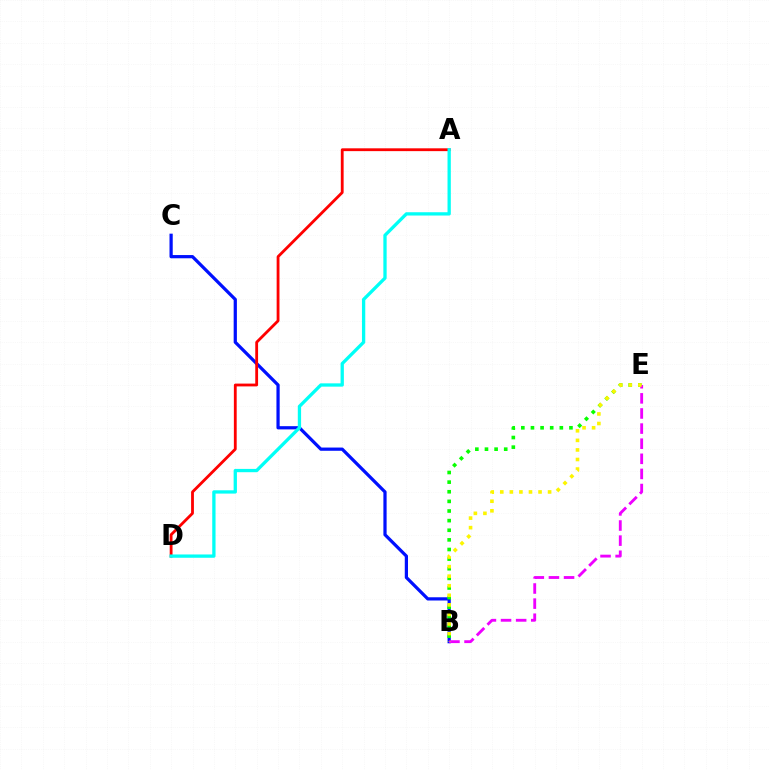{('B', 'C'): [{'color': '#0010ff', 'line_style': 'solid', 'thickness': 2.33}], ('A', 'D'): [{'color': '#ff0000', 'line_style': 'solid', 'thickness': 2.03}, {'color': '#00fff6', 'line_style': 'solid', 'thickness': 2.37}], ('B', 'E'): [{'color': '#08ff00', 'line_style': 'dotted', 'thickness': 2.61}, {'color': '#ee00ff', 'line_style': 'dashed', 'thickness': 2.05}, {'color': '#fcf500', 'line_style': 'dotted', 'thickness': 2.6}]}